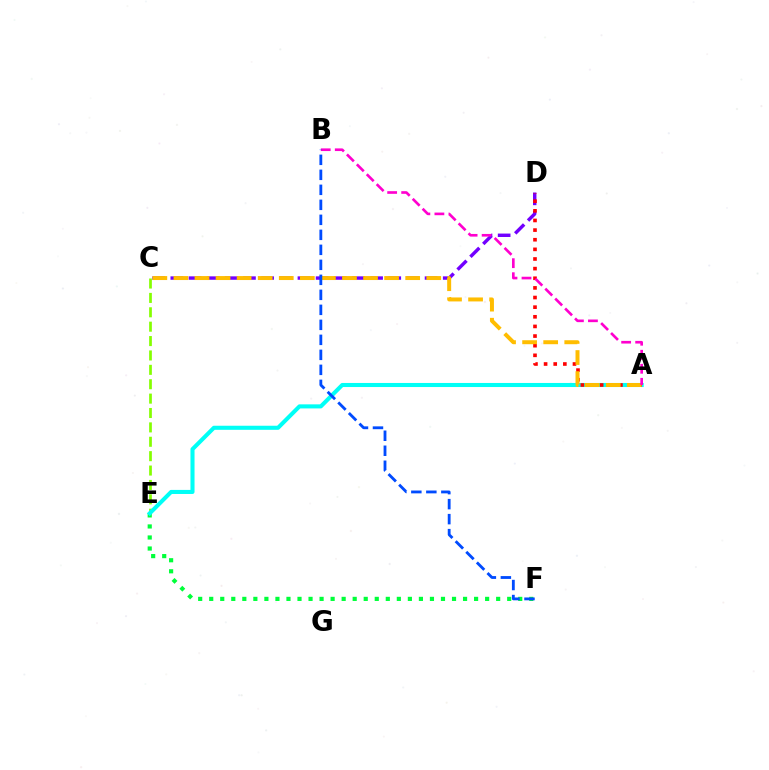{('C', 'E'): [{'color': '#84ff00', 'line_style': 'dashed', 'thickness': 1.95}], ('E', 'F'): [{'color': '#00ff39', 'line_style': 'dotted', 'thickness': 3.0}], ('C', 'D'): [{'color': '#7200ff', 'line_style': 'dashed', 'thickness': 2.47}], ('A', 'E'): [{'color': '#00fff6', 'line_style': 'solid', 'thickness': 2.93}], ('A', 'D'): [{'color': '#ff0000', 'line_style': 'dotted', 'thickness': 2.62}], ('A', 'C'): [{'color': '#ffbd00', 'line_style': 'dashed', 'thickness': 2.86}], ('A', 'B'): [{'color': '#ff00cf', 'line_style': 'dashed', 'thickness': 1.91}], ('B', 'F'): [{'color': '#004bff', 'line_style': 'dashed', 'thickness': 2.04}]}